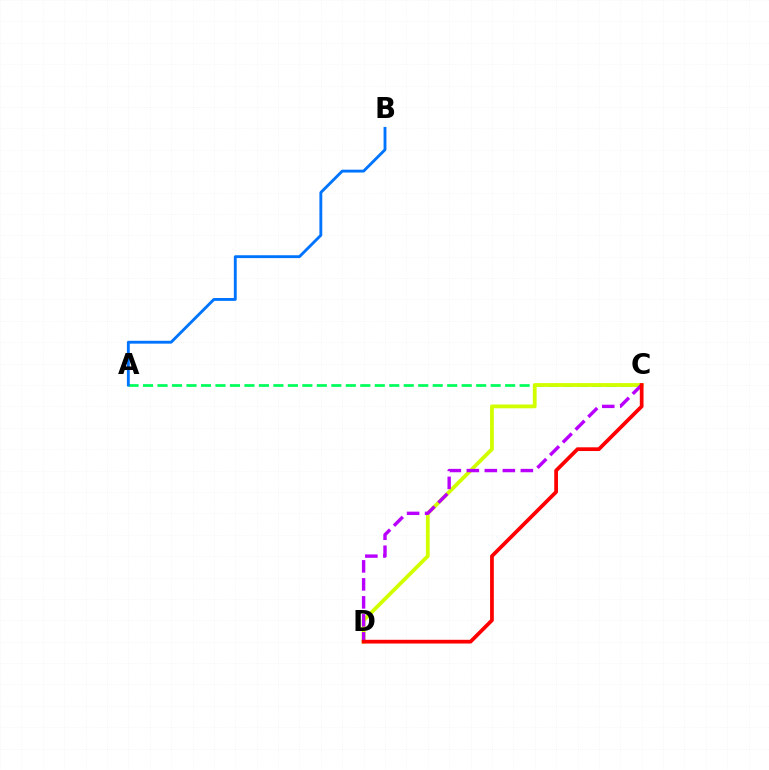{('A', 'C'): [{'color': '#00ff5c', 'line_style': 'dashed', 'thickness': 1.97}], ('C', 'D'): [{'color': '#d1ff00', 'line_style': 'solid', 'thickness': 2.73}, {'color': '#b900ff', 'line_style': 'dashed', 'thickness': 2.45}, {'color': '#ff0000', 'line_style': 'solid', 'thickness': 2.69}], ('A', 'B'): [{'color': '#0074ff', 'line_style': 'solid', 'thickness': 2.06}]}